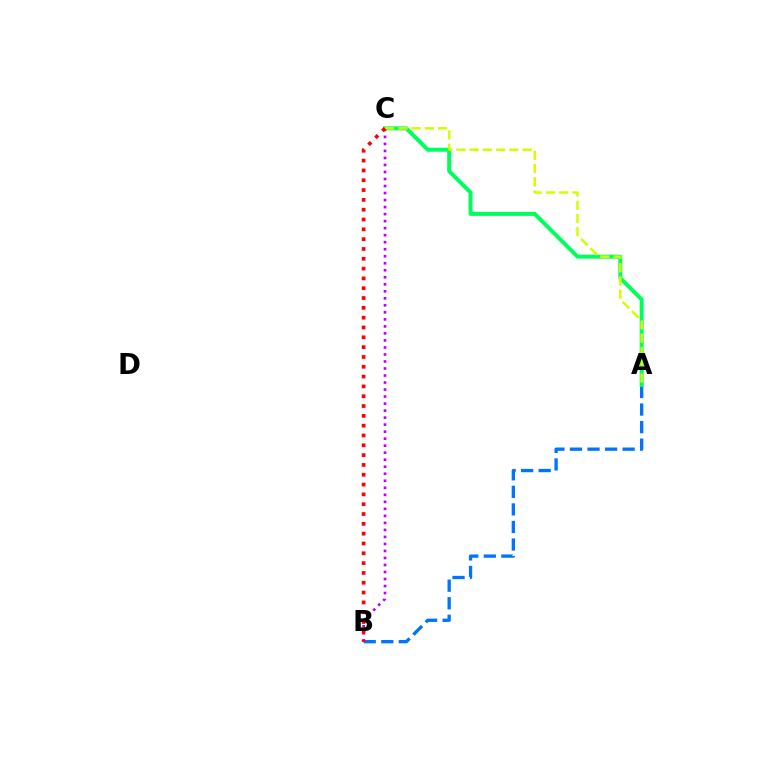{('A', 'B'): [{'color': '#0074ff', 'line_style': 'dashed', 'thickness': 2.38}], ('A', 'C'): [{'color': '#00ff5c', 'line_style': 'solid', 'thickness': 2.87}, {'color': '#d1ff00', 'line_style': 'dashed', 'thickness': 1.8}], ('B', 'C'): [{'color': '#b900ff', 'line_style': 'dotted', 'thickness': 1.91}, {'color': '#ff0000', 'line_style': 'dotted', 'thickness': 2.67}]}